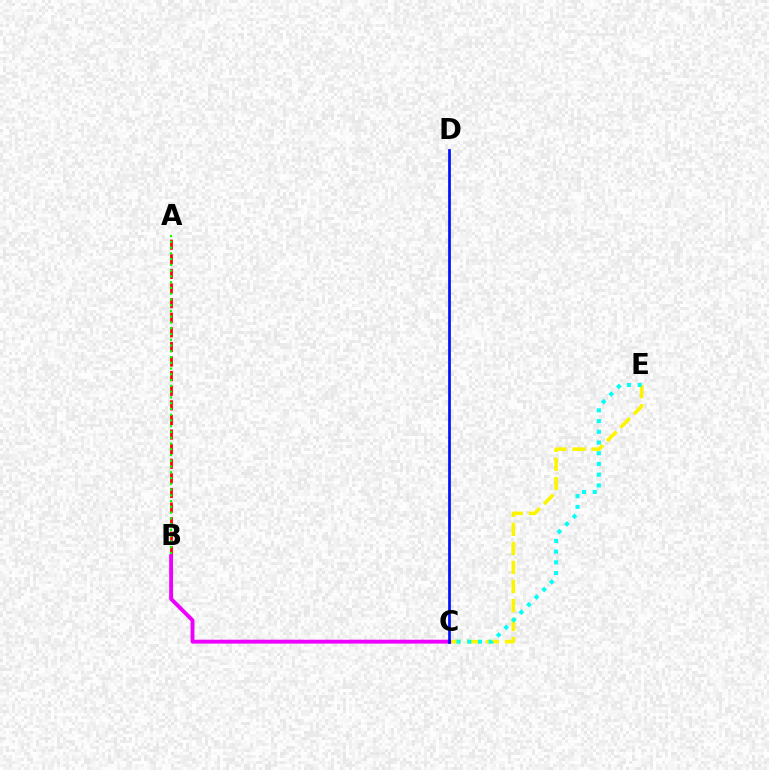{('C', 'E'): [{'color': '#fcf500', 'line_style': 'dashed', 'thickness': 2.59}, {'color': '#00fff6', 'line_style': 'dotted', 'thickness': 2.91}], ('A', 'B'): [{'color': '#ff0000', 'line_style': 'dashed', 'thickness': 1.98}, {'color': '#08ff00', 'line_style': 'dotted', 'thickness': 1.57}], ('B', 'C'): [{'color': '#ee00ff', 'line_style': 'solid', 'thickness': 2.8}], ('C', 'D'): [{'color': '#0010ff', 'line_style': 'solid', 'thickness': 1.96}]}